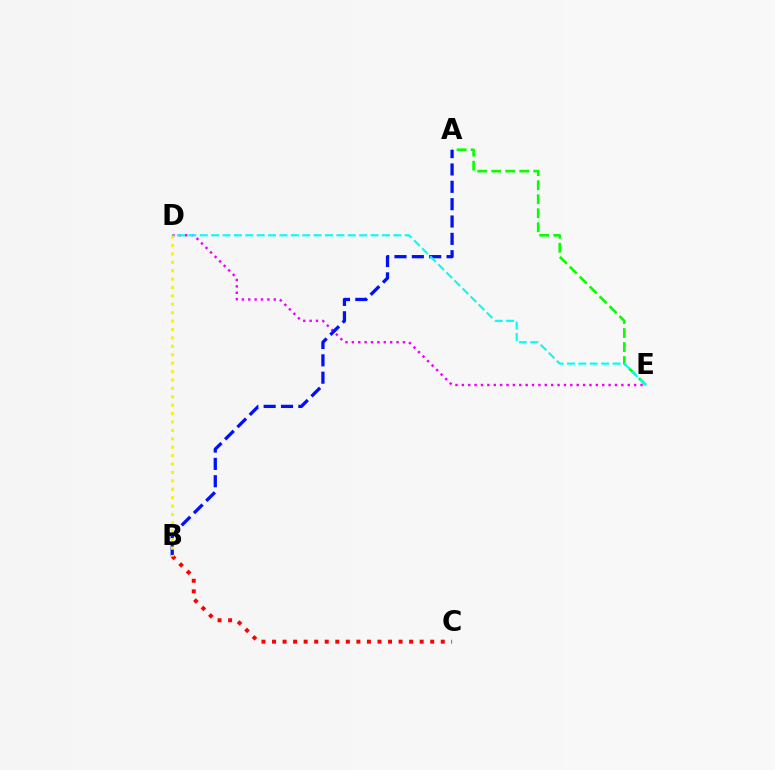{('A', 'E'): [{'color': '#08ff00', 'line_style': 'dashed', 'thickness': 1.9}], ('D', 'E'): [{'color': '#ee00ff', 'line_style': 'dotted', 'thickness': 1.73}, {'color': '#00fff6', 'line_style': 'dashed', 'thickness': 1.55}], ('A', 'B'): [{'color': '#0010ff', 'line_style': 'dashed', 'thickness': 2.36}], ('B', 'C'): [{'color': '#ff0000', 'line_style': 'dotted', 'thickness': 2.87}], ('B', 'D'): [{'color': '#fcf500', 'line_style': 'dotted', 'thickness': 2.28}]}